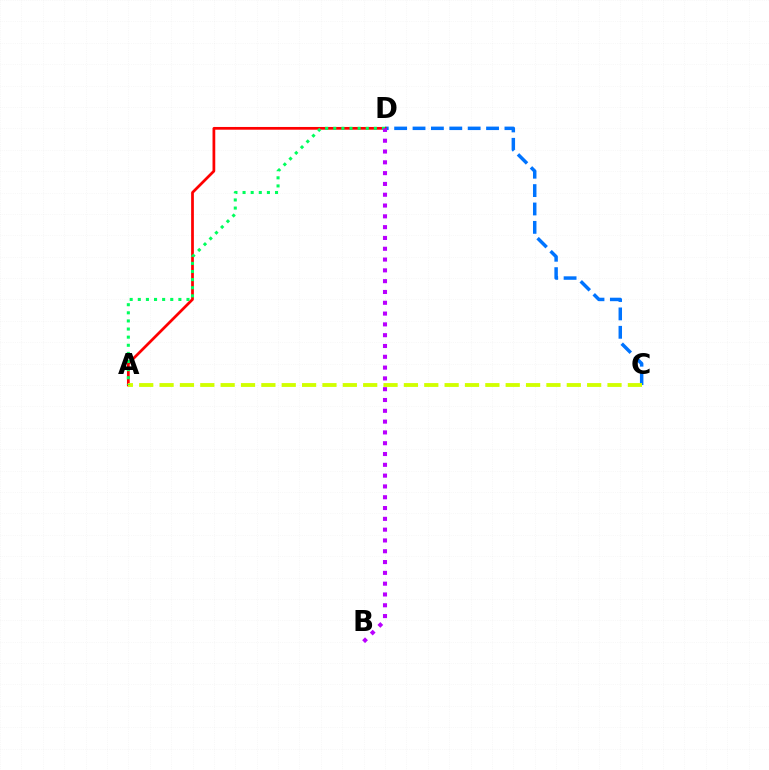{('C', 'D'): [{'color': '#0074ff', 'line_style': 'dashed', 'thickness': 2.5}], ('A', 'D'): [{'color': '#ff0000', 'line_style': 'solid', 'thickness': 1.97}, {'color': '#00ff5c', 'line_style': 'dotted', 'thickness': 2.2}], ('A', 'C'): [{'color': '#d1ff00', 'line_style': 'dashed', 'thickness': 2.77}], ('B', 'D'): [{'color': '#b900ff', 'line_style': 'dotted', 'thickness': 2.94}]}